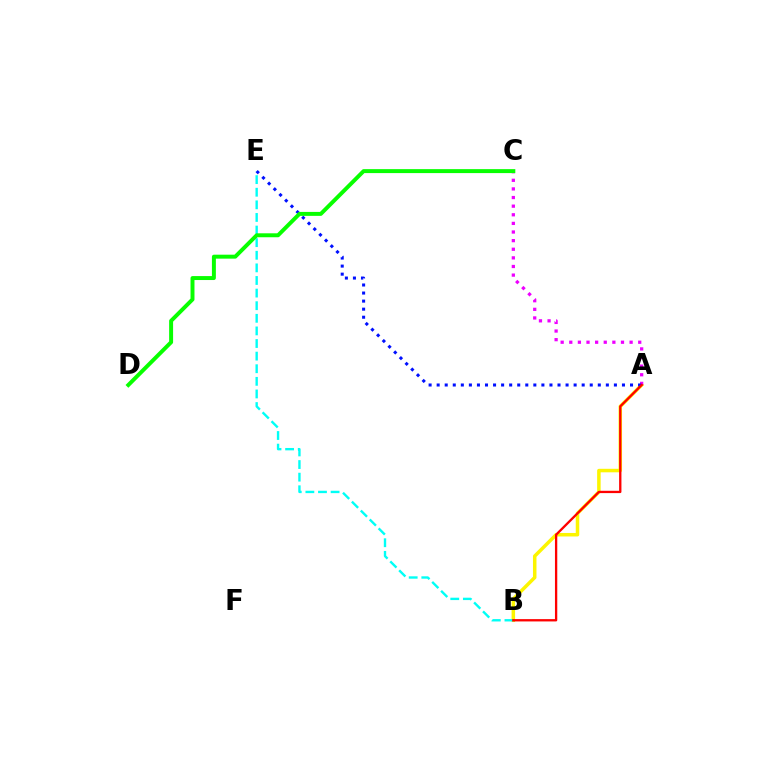{('A', 'B'): [{'color': '#fcf500', 'line_style': 'solid', 'thickness': 2.52}, {'color': '#ff0000', 'line_style': 'solid', 'thickness': 1.67}], ('B', 'E'): [{'color': '#00fff6', 'line_style': 'dashed', 'thickness': 1.71}], ('A', 'C'): [{'color': '#ee00ff', 'line_style': 'dotted', 'thickness': 2.34}], ('A', 'E'): [{'color': '#0010ff', 'line_style': 'dotted', 'thickness': 2.19}], ('C', 'D'): [{'color': '#08ff00', 'line_style': 'solid', 'thickness': 2.85}]}